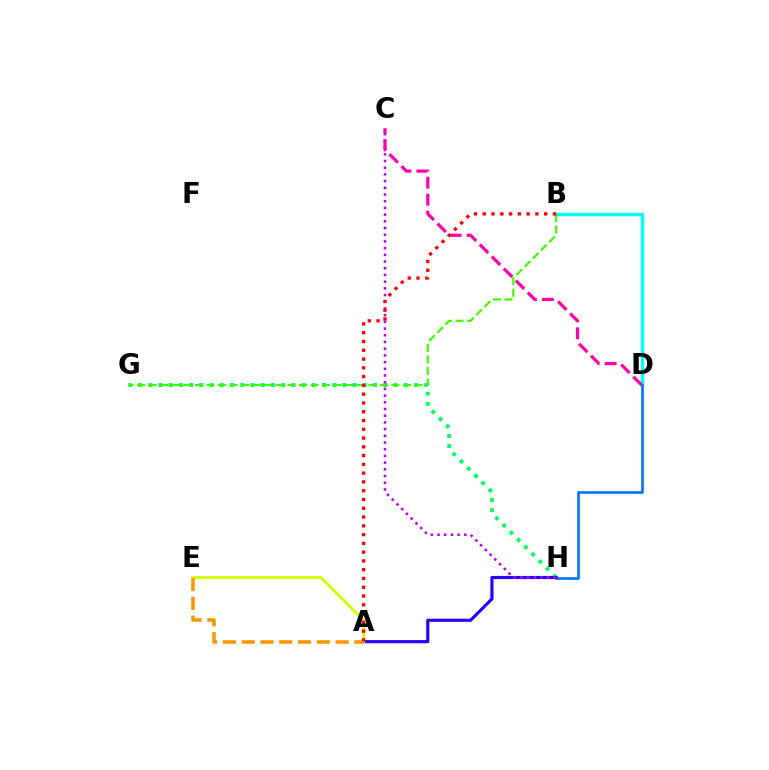{('G', 'H'): [{'color': '#00ff5c', 'line_style': 'dotted', 'thickness': 2.78}], ('B', 'D'): [{'color': '#00fff6', 'line_style': 'solid', 'thickness': 2.45}], ('D', 'H'): [{'color': '#0074ff', 'line_style': 'solid', 'thickness': 1.89}], ('A', 'H'): [{'color': '#2500ff', 'line_style': 'solid', 'thickness': 2.27}], ('C', 'H'): [{'color': '#b900ff', 'line_style': 'dotted', 'thickness': 1.82}], ('C', 'D'): [{'color': '#ff00ac', 'line_style': 'dashed', 'thickness': 2.31}], ('A', 'E'): [{'color': '#d1ff00', 'line_style': 'solid', 'thickness': 2.03}, {'color': '#ff9400', 'line_style': 'dashed', 'thickness': 2.55}], ('B', 'G'): [{'color': '#3dff00', 'line_style': 'dashed', 'thickness': 1.57}], ('A', 'B'): [{'color': '#ff0000', 'line_style': 'dotted', 'thickness': 2.38}]}